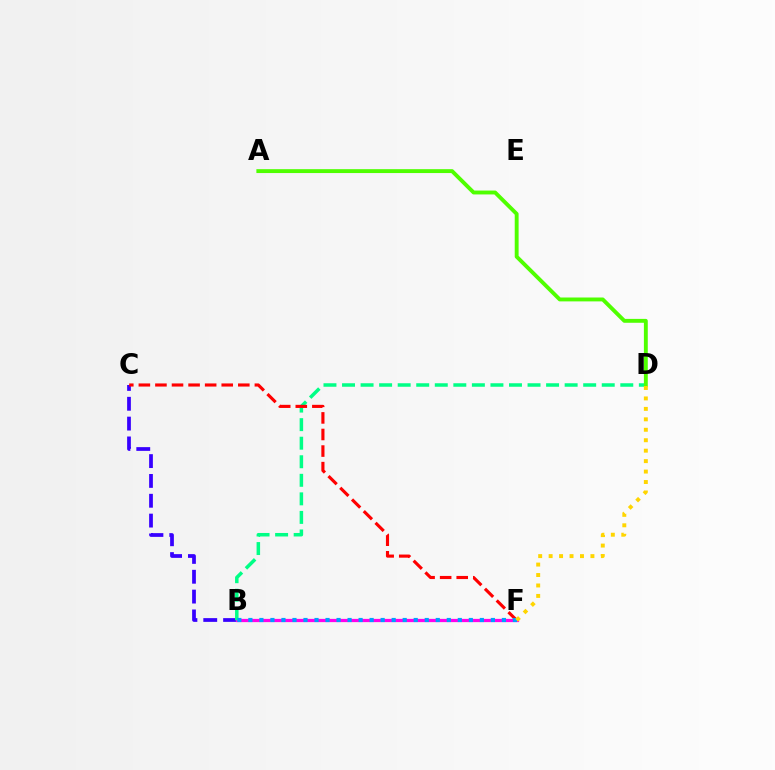{('B', 'C'): [{'color': '#3700ff', 'line_style': 'dashed', 'thickness': 2.69}], ('B', 'F'): [{'color': '#ff00ed', 'line_style': 'solid', 'thickness': 2.34}, {'color': '#009eff', 'line_style': 'dotted', 'thickness': 2.99}], ('B', 'D'): [{'color': '#00ff86', 'line_style': 'dashed', 'thickness': 2.52}], ('C', 'F'): [{'color': '#ff0000', 'line_style': 'dashed', 'thickness': 2.25}], ('A', 'D'): [{'color': '#4fff00', 'line_style': 'solid', 'thickness': 2.8}], ('D', 'F'): [{'color': '#ffd500', 'line_style': 'dotted', 'thickness': 2.84}]}